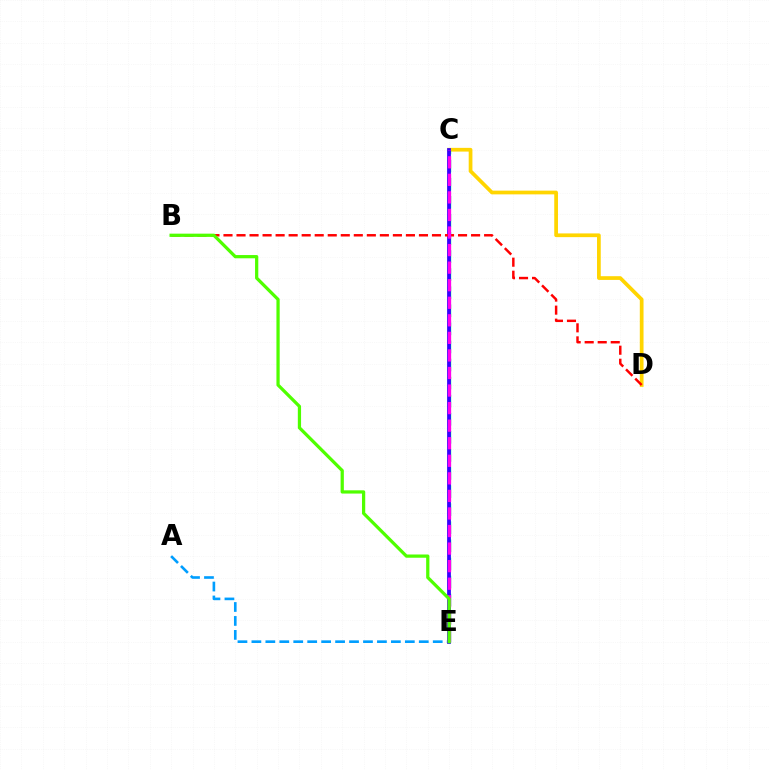{('C', 'D'): [{'color': '#ffd500', 'line_style': 'solid', 'thickness': 2.68}], ('C', 'E'): [{'color': '#00ff86', 'line_style': 'dashed', 'thickness': 2.46}, {'color': '#3700ff', 'line_style': 'solid', 'thickness': 2.71}, {'color': '#ff00ed', 'line_style': 'dashed', 'thickness': 2.39}], ('A', 'E'): [{'color': '#009eff', 'line_style': 'dashed', 'thickness': 1.89}], ('B', 'D'): [{'color': '#ff0000', 'line_style': 'dashed', 'thickness': 1.77}], ('B', 'E'): [{'color': '#4fff00', 'line_style': 'solid', 'thickness': 2.33}]}